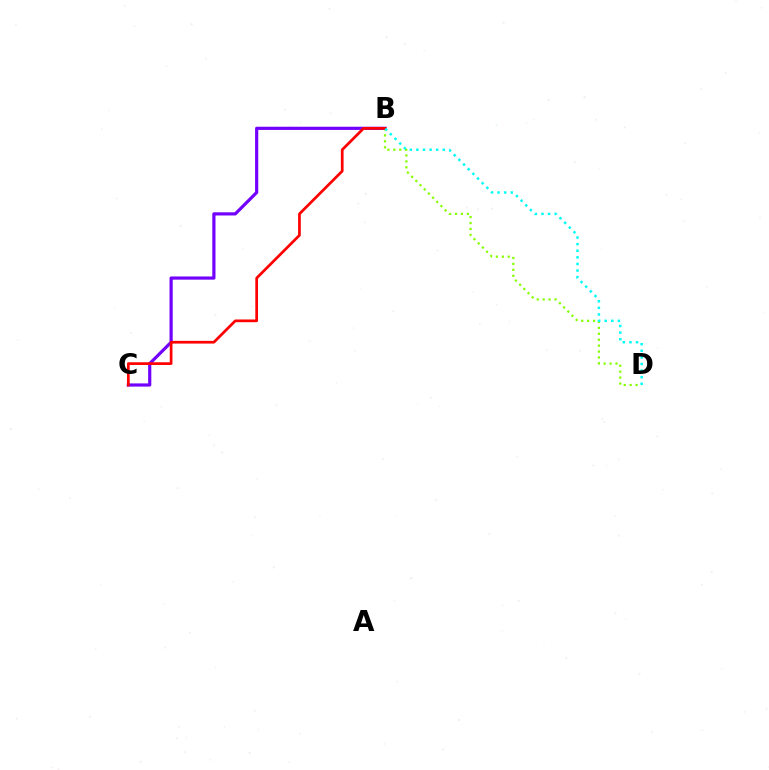{('B', 'D'): [{'color': '#84ff00', 'line_style': 'dotted', 'thickness': 1.61}, {'color': '#00fff6', 'line_style': 'dotted', 'thickness': 1.79}], ('B', 'C'): [{'color': '#7200ff', 'line_style': 'solid', 'thickness': 2.29}, {'color': '#ff0000', 'line_style': 'solid', 'thickness': 1.96}]}